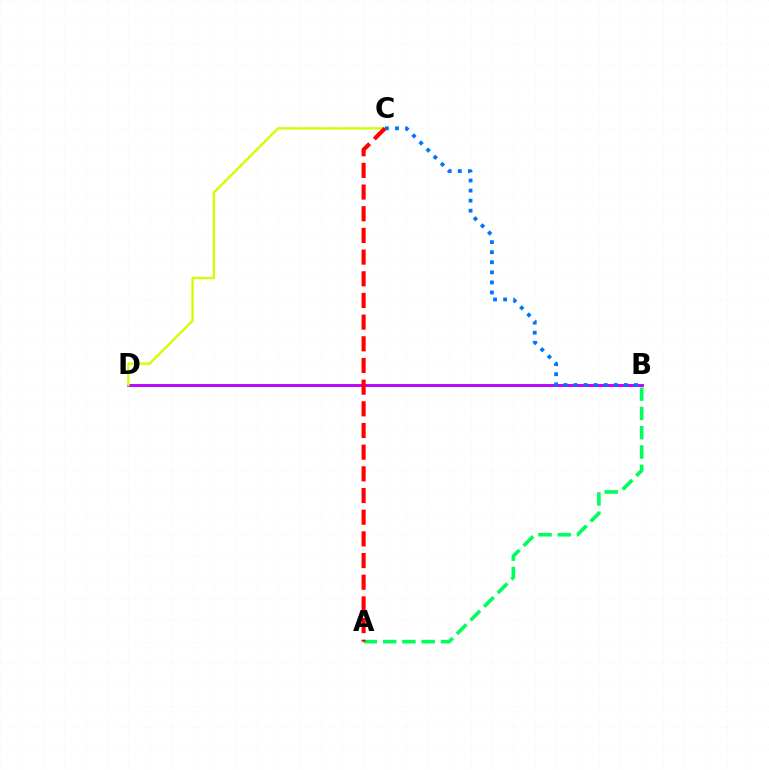{('B', 'D'): [{'color': '#b900ff', 'line_style': 'solid', 'thickness': 2.05}], ('C', 'D'): [{'color': '#d1ff00', 'line_style': 'solid', 'thickness': 1.7}], ('A', 'B'): [{'color': '#00ff5c', 'line_style': 'dashed', 'thickness': 2.62}], ('B', 'C'): [{'color': '#0074ff', 'line_style': 'dotted', 'thickness': 2.74}], ('A', 'C'): [{'color': '#ff0000', 'line_style': 'dashed', 'thickness': 2.94}]}